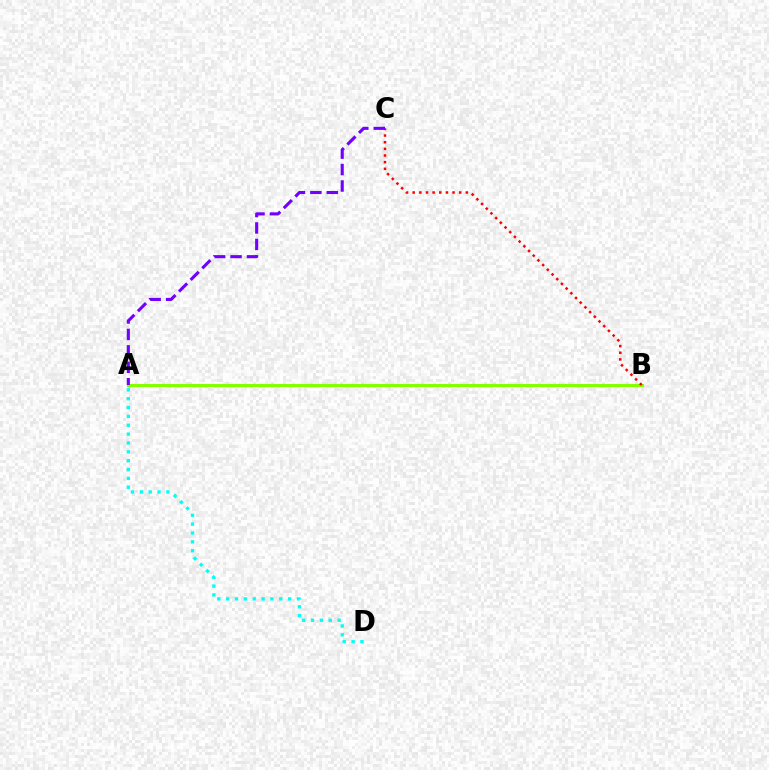{('A', 'B'): [{'color': '#84ff00', 'line_style': 'solid', 'thickness': 2.2}], ('B', 'C'): [{'color': '#ff0000', 'line_style': 'dotted', 'thickness': 1.81}], ('A', 'C'): [{'color': '#7200ff', 'line_style': 'dashed', 'thickness': 2.23}], ('A', 'D'): [{'color': '#00fff6', 'line_style': 'dotted', 'thickness': 2.41}]}